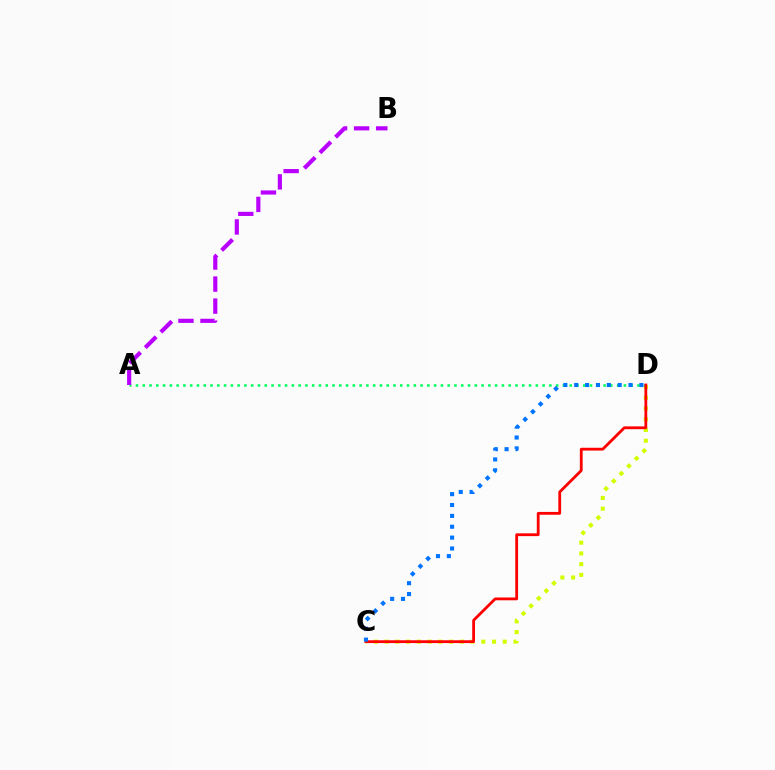{('C', 'D'): [{'color': '#d1ff00', 'line_style': 'dotted', 'thickness': 2.92}, {'color': '#ff0000', 'line_style': 'solid', 'thickness': 2.02}, {'color': '#0074ff', 'line_style': 'dotted', 'thickness': 2.95}], ('A', 'D'): [{'color': '#00ff5c', 'line_style': 'dotted', 'thickness': 1.84}], ('A', 'B'): [{'color': '#b900ff', 'line_style': 'dashed', 'thickness': 2.99}]}